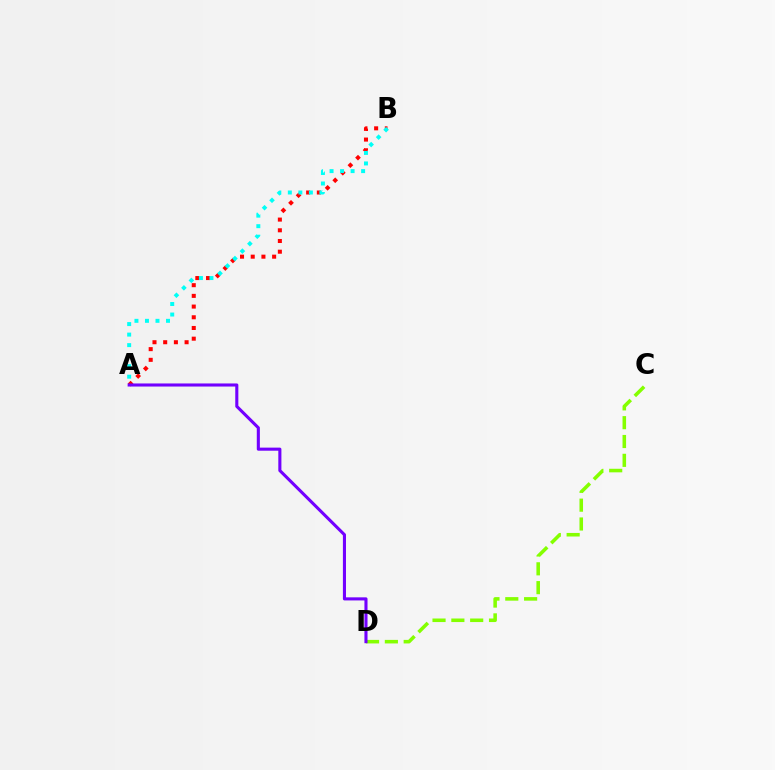{('A', 'B'): [{'color': '#ff0000', 'line_style': 'dotted', 'thickness': 2.91}, {'color': '#00fff6', 'line_style': 'dotted', 'thickness': 2.86}], ('C', 'D'): [{'color': '#84ff00', 'line_style': 'dashed', 'thickness': 2.56}], ('A', 'D'): [{'color': '#7200ff', 'line_style': 'solid', 'thickness': 2.22}]}